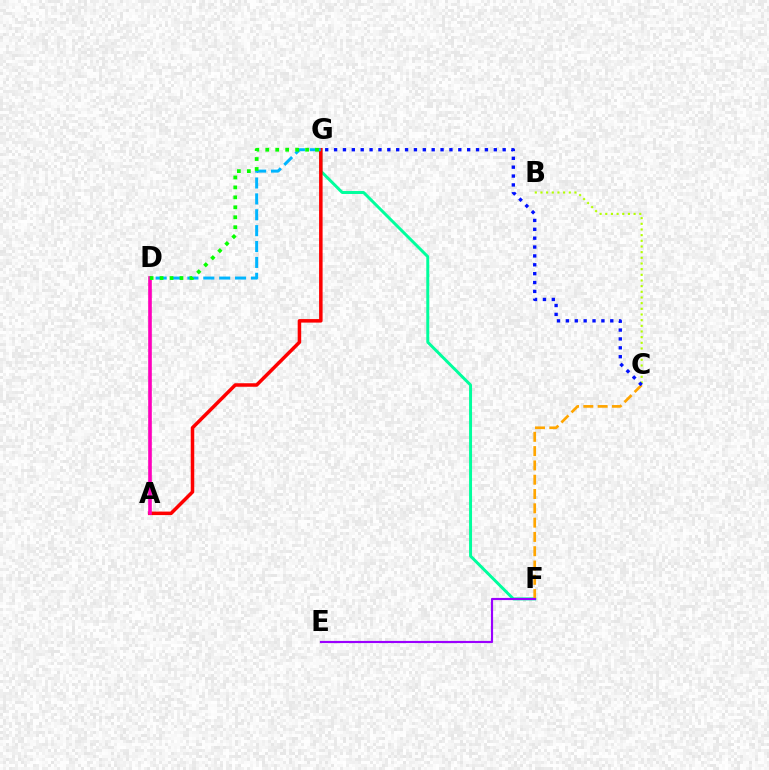{('F', 'G'): [{'color': '#00ff9d', 'line_style': 'solid', 'thickness': 2.13}], ('B', 'C'): [{'color': '#b3ff00', 'line_style': 'dotted', 'thickness': 1.54}], ('A', 'G'): [{'color': '#ff0000', 'line_style': 'solid', 'thickness': 2.53}], ('C', 'F'): [{'color': '#ffa500', 'line_style': 'dashed', 'thickness': 1.94}], ('D', 'G'): [{'color': '#00b5ff', 'line_style': 'dashed', 'thickness': 2.16}, {'color': '#08ff00', 'line_style': 'dotted', 'thickness': 2.7}], ('E', 'F'): [{'color': '#9b00ff', 'line_style': 'solid', 'thickness': 1.56}], ('A', 'D'): [{'color': '#ff00bd', 'line_style': 'solid', 'thickness': 2.62}], ('C', 'G'): [{'color': '#0010ff', 'line_style': 'dotted', 'thickness': 2.41}]}